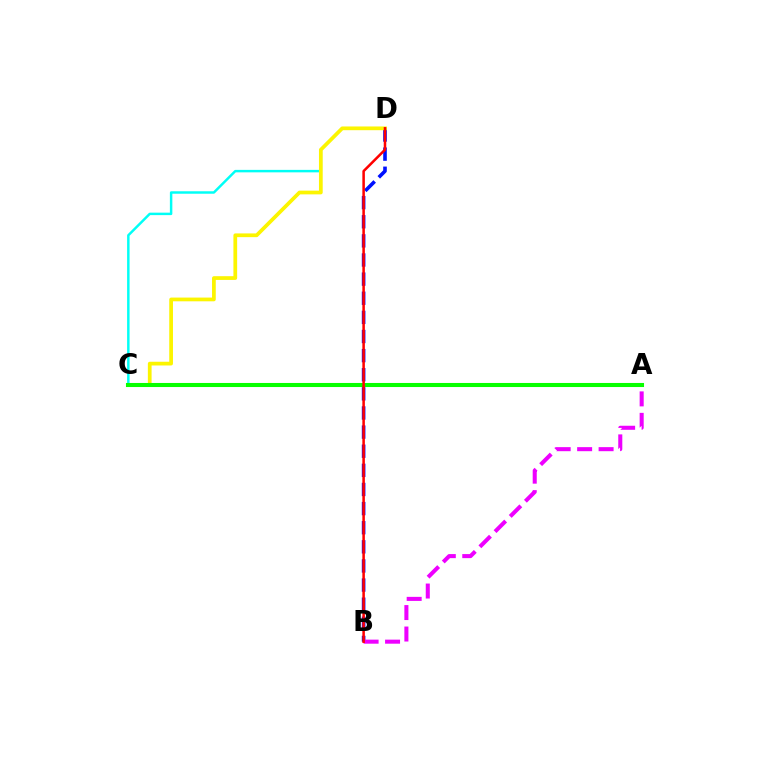{('B', 'D'): [{'color': '#0010ff', 'line_style': 'dashed', 'thickness': 2.6}, {'color': '#ff0000', 'line_style': 'solid', 'thickness': 1.82}], ('C', 'D'): [{'color': '#00fff6', 'line_style': 'solid', 'thickness': 1.77}, {'color': '#fcf500', 'line_style': 'solid', 'thickness': 2.69}], ('A', 'B'): [{'color': '#ee00ff', 'line_style': 'dashed', 'thickness': 2.92}], ('A', 'C'): [{'color': '#08ff00', 'line_style': 'solid', 'thickness': 2.93}]}